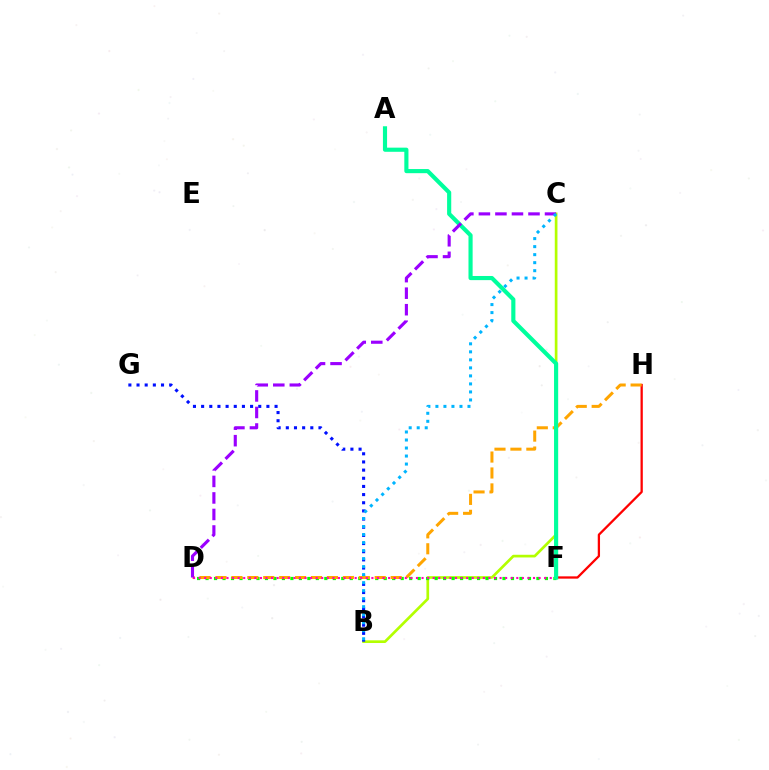{('B', 'C'): [{'color': '#b3ff00', 'line_style': 'solid', 'thickness': 1.93}, {'color': '#00b5ff', 'line_style': 'dotted', 'thickness': 2.18}], ('F', 'H'): [{'color': '#ff0000', 'line_style': 'solid', 'thickness': 1.65}], ('B', 'G'): [{'color': '#0010ff', 'line_style': 'dotted', 'thickness': 2.22}], ('D', 'F'): [{'color': '#08ff00', 'line_style': 'dotted', 'thickness': 2.3}, {'color': '#ff00bd', 'line_style': 'dotted', 'thickness': 1.51}], ('D', 'H'): [{'color': '#ffa500', 'line_style': 'dashed', 'thickness': 2.16}], ('A', 'F'): [{'color': '#00ff9d', 'line_style': 'solid', 'thickness': 2.98}], ('C', 'D'): [{'color': '#9b00ff', 'line_style': 'dashed', 'thickness': 2.25}]}